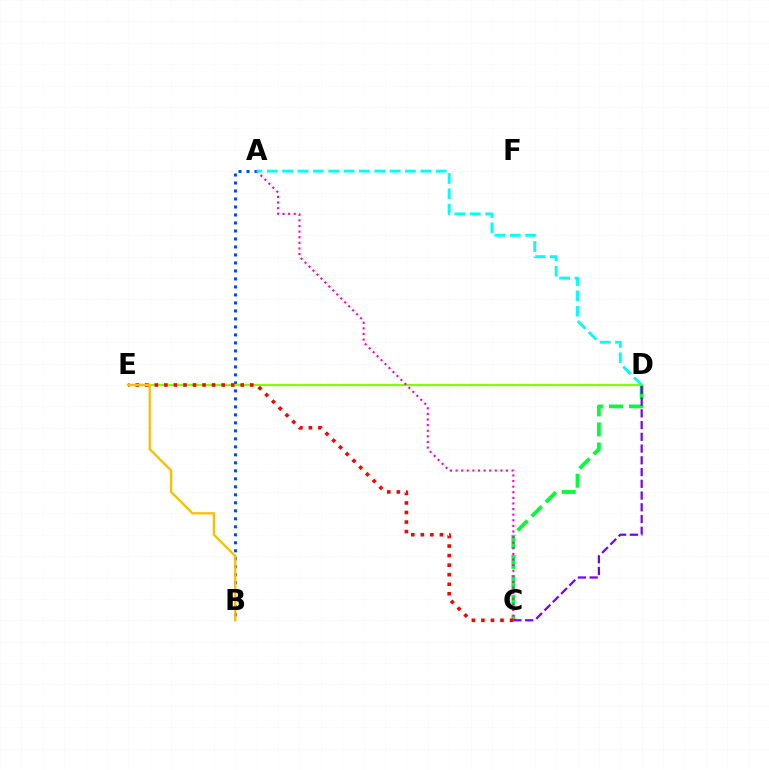{('C', 'D'): [{'color': '#00ff39', 'line_style': 'dashed', 'thickness': 2.72}, {'color': '#7200ff', 'line_style': 'dashed', 'thickness': 1.6}], ('A', 'B'): [{'color': '#004bff', 'line_style': 'dotted', 'thickness': 2.17}], ('D', 'E'): [{'color': '#84ff00', 'line_style': 'solid', 'thickness': 1.62}], ('C', 'E'): [{'color': '#ff0000', 'line_style': 'dotted', 'thickness': 2.59}], ('A', 'C'): [{'color': '#ff00cf', 'line_style': 'dotted', 'thickness': 1.52}], ('A', 'D'): [{'color': '#00fff6', 'line_style': 'dashed', 'thickness': 2.09}], ('B', 'E'): [{'color': '#ffbd00', 'line_style': 'solid', 'thickness': 1.68}]}